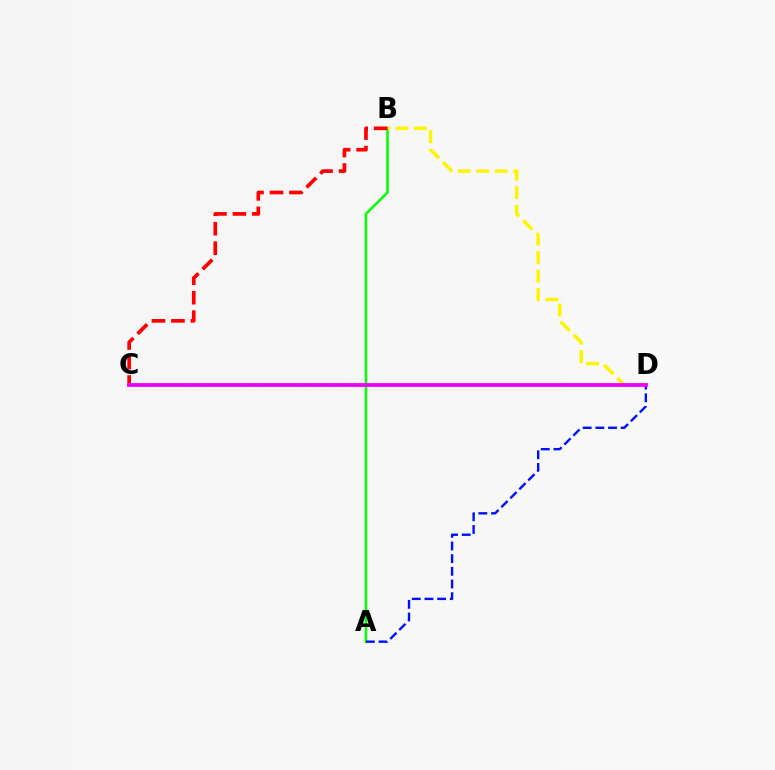{('A', 'B'): [{'color': '#08ff00', 'line_style': 'solid', 'thickness': 1.85}], ('B', 'D'): [{'color': '#fcf500', 'line_style': 'dashed', 'thickness': 2.51}], ('A', 'D'): [{'color': '#0010ff', 'line_style': 'dashed', 'thickness': 1.72}], ('B', 'C'): [{'color': '#ff0000', 'line_style': 'dashed', 'thickness': 2.65}], ('C', 'D'): [{'color': '#00fff6', 'line_style': 'dotted', 'thickness': 1.53}, {'color': '#ee00ff', 'line_style': 'solid', 'thickness': 2.74}]}